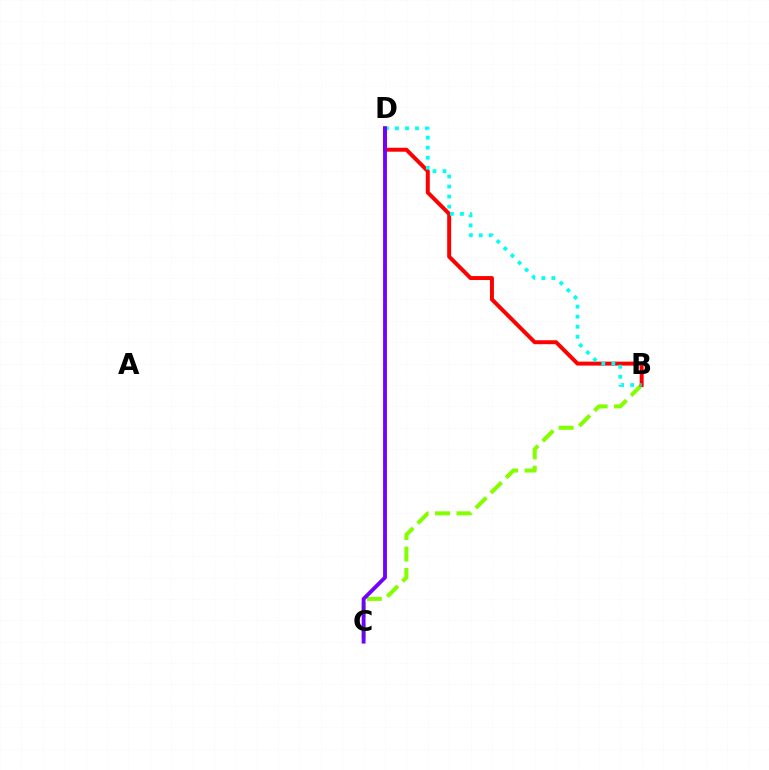{('B', 'C'): [{'color': '#84ff00', 'line_style': 'dashed', 'thickness': 2.91}], ('B', 'D'): [{'color': '#ff0000', 'line_style': 'solid', 'thickness': 2.86}, {'color': '#00fff6', 'line_style': 'dotted', 'thickness': 2.73}], ('C', 'D'): [{'color': '#7200ff', 'line_style': 'solid', 'thickness': 2.76}]}